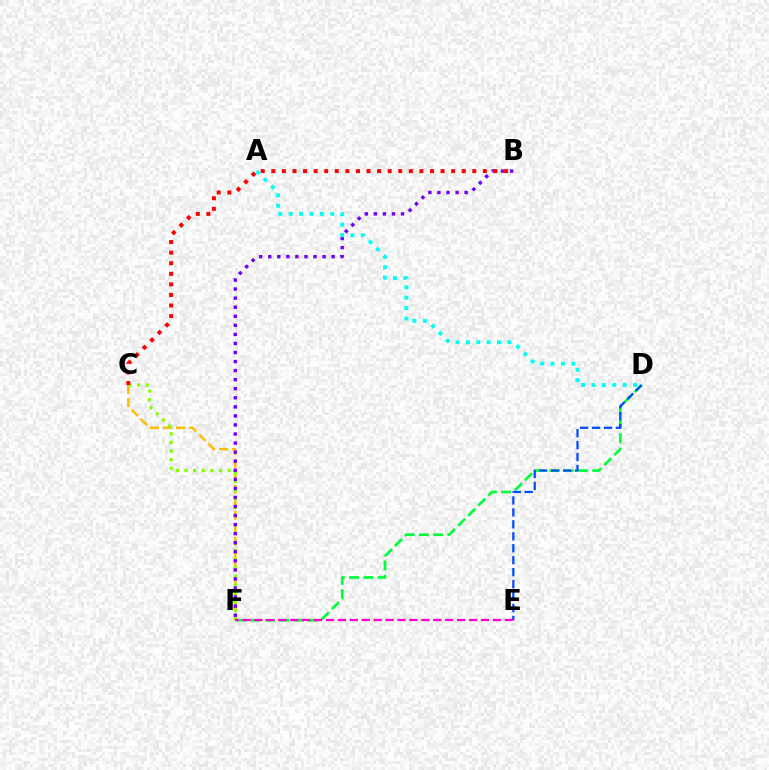{('C', 'F'): [{'color': '#ffbd00', 'line_style': 'dashed', 'thickness': 1.76}, {'color': '#84ff00', 'line_style': 'dotted', 'thickness': 2.34}], ('D', 'F'): [{'color': '#00ff39', 'line_style': 'dashed', 'thickness': 1.94}], ('B', 'F'): [{'color': '#7200ff', 'line_style': 'dotted', 'thickness': 2.46}], ('D', 'E'): [{'color': '#004bff', 'line_style': 'dashed', 'thickness': 1.62}], ('A', 'D'): [{'color': '#00fff6', 'line_style': 'dotted', 'thickness': 2.82}], ('B', 'C'): [{'color': '#ff0000', 'line_style': 'dotted', 'thickness': 2.87}], ('E', 'F'): [{'color': '#ff00cf', 'line_style': 'dashed', 'thickness': 1.62}]}